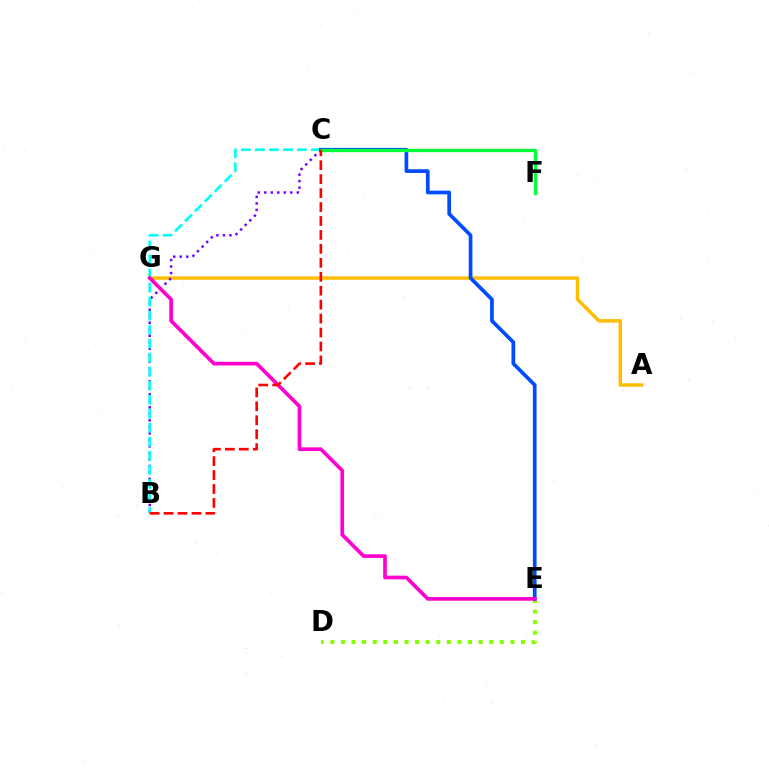{('A', 'G'): [{'color': '#ffbd00', 'line_style': 'solid', 'thickness': 2.49}], ('B', 'C'): [{'color': '#7200ff', 'line_style': 'dotted', 'thickness': 1.77}, {'color': '#00fff6', 'line_style': 'dashed', 'thickness': 1.91}, {'color': '#ff0000', 'line_style': 'dashed', 'thickness': 1.89}], ('D', 'E'): [{'color': '#84ff00', 'line_style': 'dotted', 'thickness': 2.88}], ('C', 'E'): [{'color': '#004bff', 'line_style': 'solid', 'thickness': 2.66}], ('E', 'G'): [{'color': '#ff00cf', 'line_style': 'solid', 'thickness': 2.64}], ('C', 'F'): [{'color': '#00ff39', 'line_style': 'solid', 'thickness': 2.39}]}